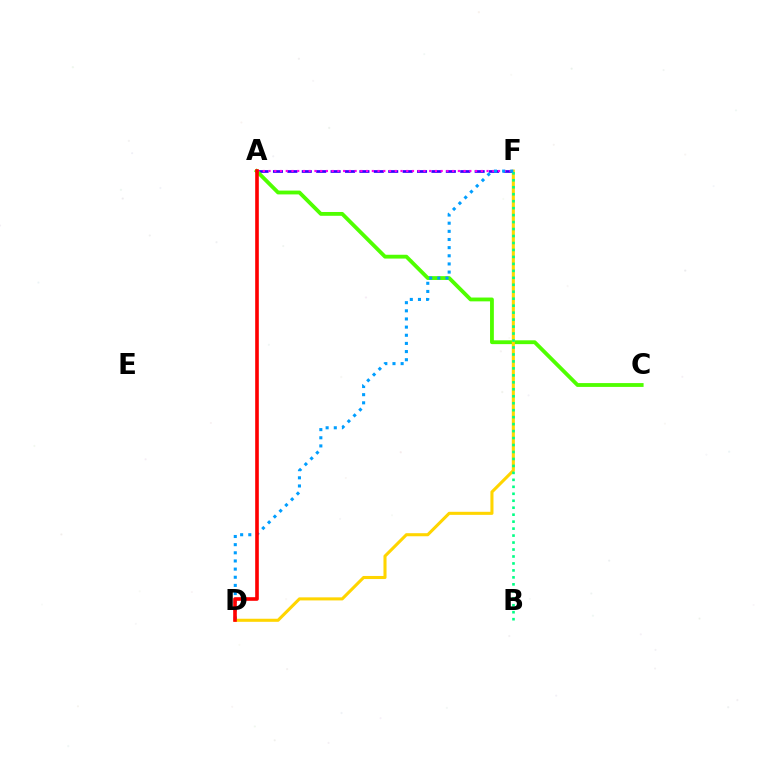{('A', 'F'): [{'color': '#3700ff', 'line_style': 'dashed', 'thickness': 1.96}, {'color': '#ff00ed', 'line_style': 'dotted', 'thickness': 1.56}], ('A', 'C'): [{'color': '#4fff00', 'line_style': 'solid', 'thickness': 2.75}], ('D', 'F'): [{'color': '#ffd500', 'line_style': 'solid', 'thickness': 2.21}, {'color': '#009eff', 'line_style': 'dotted', 'thickness': 2.21}], ('B', 'F'): [{'color': '#00ff86', 'line_style': 'dotted', 'thickness': 1.89}], ('A', 'D'): [{'color': '#ff0000', 'line_style': 'solid', 'thickness': 2.61}]}